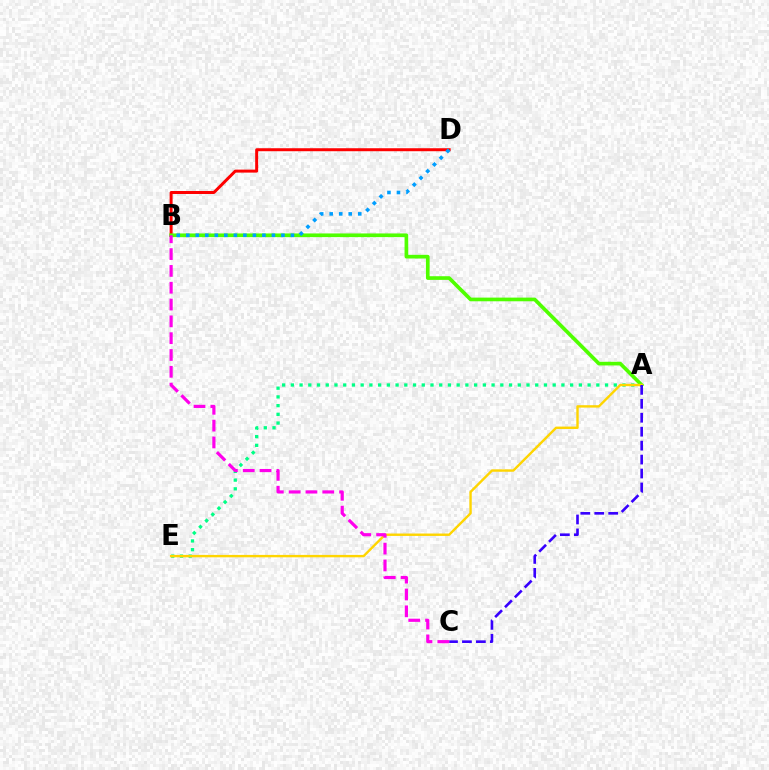{('A', 'E'): [{'color': '#00ff86', 'line_style': 'dotted', 'thickness': 2.37}, {'color': '#ffd500', 'line_style': 'solid', 'thickness': 1.73}], ('B', 'D'): [{'color': '#ff0000', 'line_style': 'solid', 'thickness': 2.15}, {'color': '#009eff', 'line_style': 'dotted', 'thickness': 2.59}], ('A', 'B'): [{'color': '#4fff00', 'line_style': 'solid', 'thickness': 2.64}], ('A', 'C'): [{'color': '#3700ff', 'line_style': 'dashed', 'thickness': 1.89}], ('B', 'C'): [{'color': '#ff00ed', 'line_style': 'dashed', 'thickness': 2.28}]}